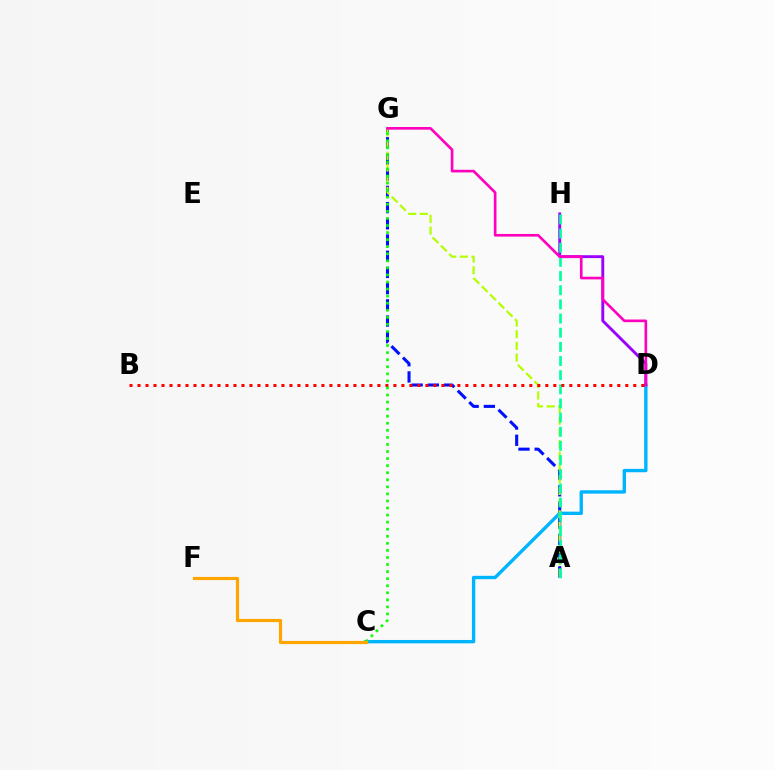{('C', 'D'): [{'color': '#00b5ff', 'line_style': 'solid', 'thickness': 2.43}], ('D', 'H'): [{'color': '#9b00ff', 'line_style': 'solid', 'thickness': 2.08}], ('A', 'G'): [{'color': '#0010ff', 'line_style': 'dashed', 'thickness': 2.2}, {'color': '#b3ff00', 'line_style': 'dashed', 'thickness': 1.59}], ('A', 'H'): [{'color': '#00ff9d', 'line_style': 'dashed', 'thickness': 1.92}], ('D', 'G'): [{'color': '#ff00bd', 'line_style': 'solid', 'thickness': 1.9}], ('B', 'D'): [{'color': '#ff0000', 'line_style': 'dotted', 'thickness': 2.17}], ('C', 'G'): [{'color': '#08ff00', 'line_style': 'dotted', 'thickness': 1.92}], ('C', 'F'): [{'color': '#ffa500', 'line_style': 'solid', 'thickness': 2.29}]}